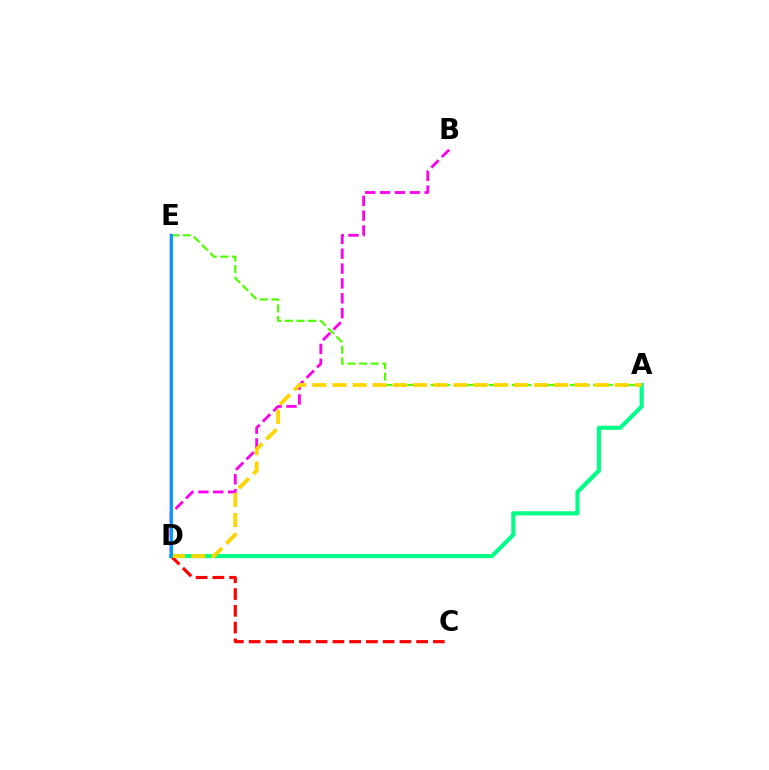{('A', 'E'): [{'color': '#4fff00', 'line_style': 'dashed', 'thickness': 1.58}], ('A', 'D'): [{'color': '#00ff86', 'line_style': 'solid', 'thickness': 2.98}, {'color': '#ffd500', 'line_style': 'dashed', 'thickness': 2.74}], ('C', 'D'): [{'color': '#ff0000', 'line_style': 'dashed', 'thickness': 2.27}], ('B', 'D'): [{'color': '#ff00ed', 'line_style': 'dashed', 'thickness': 2.02}], ('D', 'E'): [{'color': '#3700ff', 'line_style': 'solid', 'thickness': 1.79}, {'color': '#009eff', 'line_style': 'solid', 'thickness': 2.07}]}